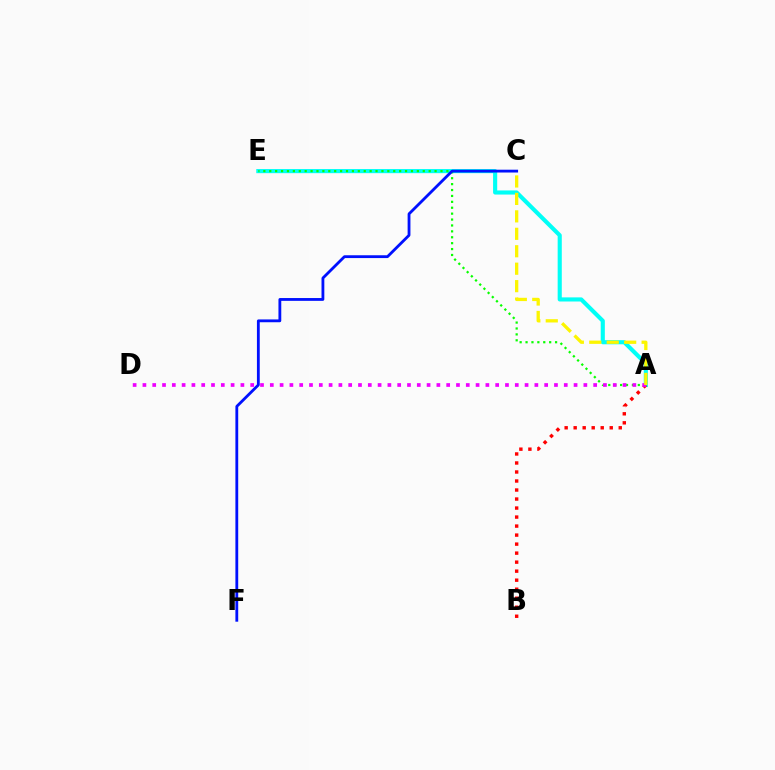{('A', 'E'): [{'color': '#00fff6', 'line_style': 'solid', 'thickness': 2.97}, {'color': '#08ff00', 'line_style': 'dotted', 'thickness': 1.6}], ('A', 'B'): [{'color': '#ff0000', 'line_style': 'dotted', 'thickness': 2.45}], ('A', 'D'): [{'color': '#ee00ff', 'line_style': 'dotted', 'thickness': 2.66}], ('A', 'C'): [{'color': '#fcf500', 'line_style': 'dashed', 'thickness': 2.37}], ('C', 'F'): [{'color': '#0010ff', 'line_style': 'solid', 'thickness': 2.03}]}